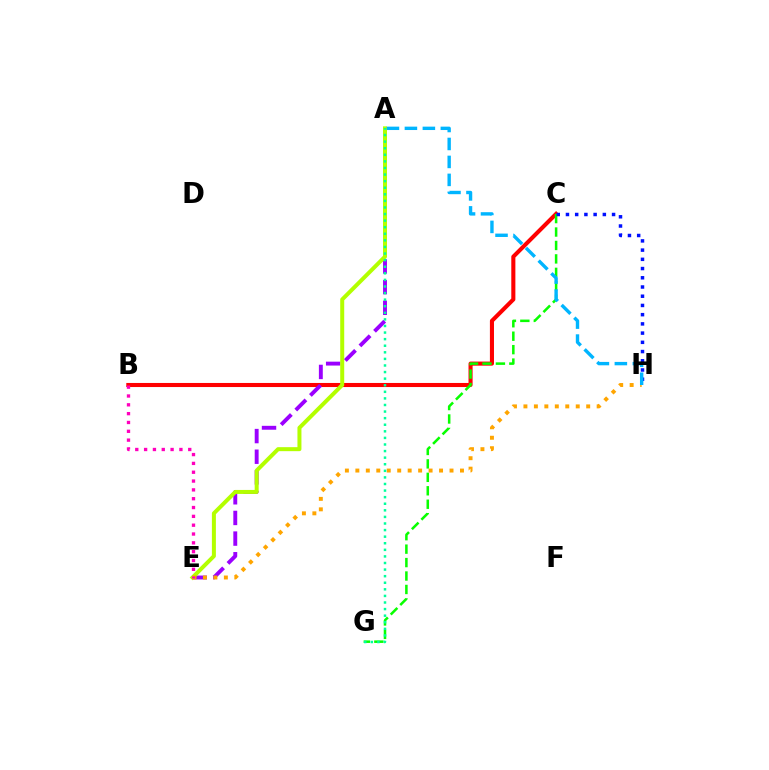{('B', 'C'): [{'color': '#ff0000', 'line_style': 'solid', 'thickness': 2.94}], ('C', 'G'): [{'color': '#08ff00', 'line_style': 'dashed', 'thickness': 1.83}], ('A', 'E'): [{'color': '#9b00ff', 'line_style': 'dashed', 'thickness': 2.81}, {'color': '#b3ff00', 'line_style': 'solid', 'thickness': 2.88}], ('E', 'H'): [{'color': '#ffa500', 'line_style': 'dotted', 'thickness': 2.84}], ('C', 'H'): [{'color': '#0010ff', 'line_style': 'dotted', 'thickness': 2.51}], ('A', 'G'): [{'color': '#00ff9d', 'line_style': 'dotted', 'thickness': 1.79}], ('A', 'H'): [{'color': '#00b5ff', 'line_style': 'dashed', 'thickness': 2.44}], ('B', 'E'): [{'color': '#ff00bd', 'line_style': 'dotted', 'thickness': 2.4}]}